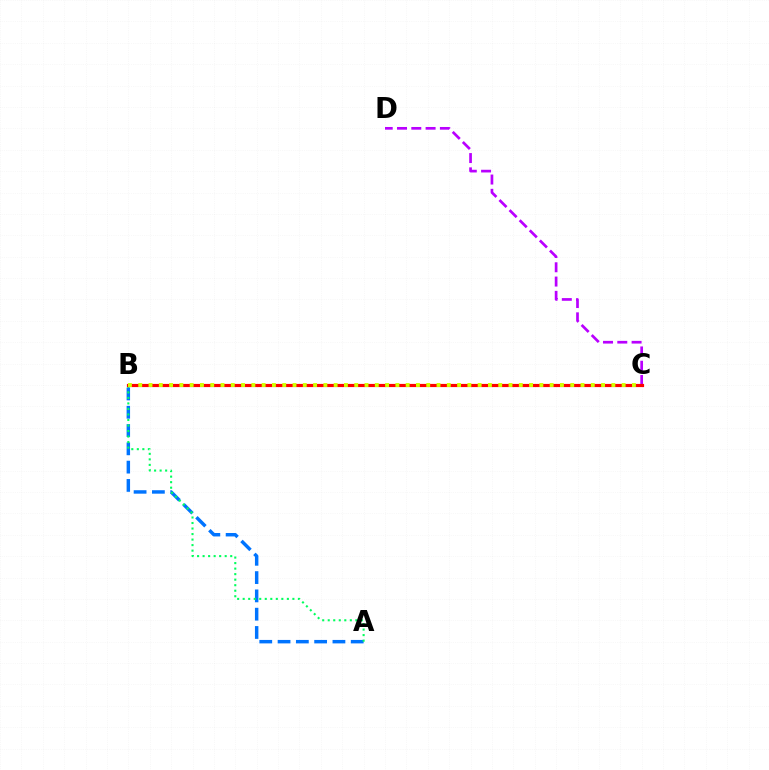{('A', 'B'): [{'color': '#0074ff', 'line_style': 'dashed', 'thickness': 2.49}, {'color': '#00ff5c', 'line_style': 'dotted', 'thickness': 1.5}], ('C', 'D'): [{'color': '#b900ff', 'line_style': 'dashed', 'thickness': 1.94}], ('B', 'C'): [{'color': '#ff0000', 'line_style': 'solid', 'thickness': 2.28}, {'color': '#d1ff00', 'line_style': 'dotted', 'thickness': 2.79}]}